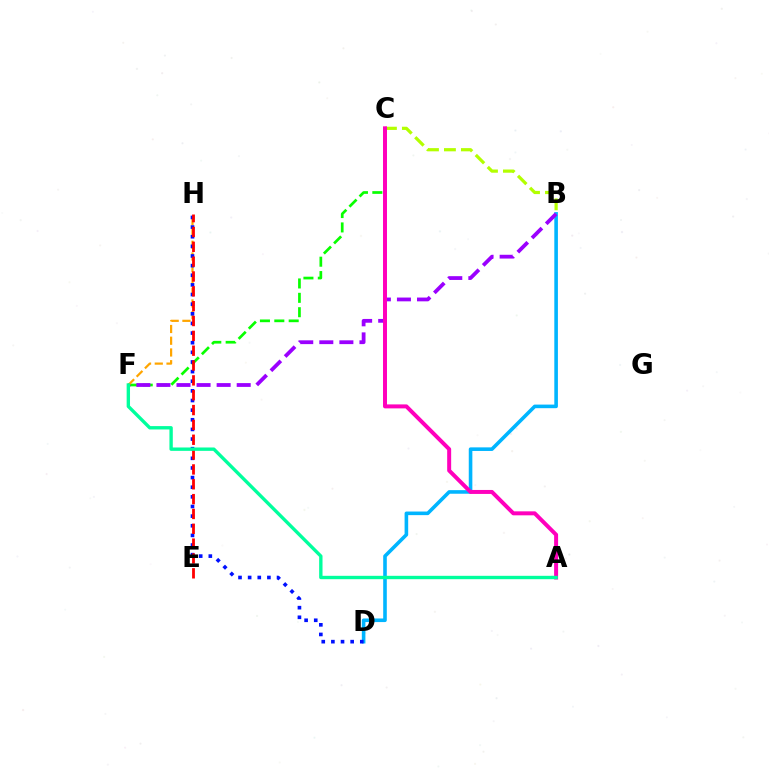{('C', 'F'): [{'color': '#08ff00', 'line_style': 'dashed', 'thickness': 1.95}], ('B', 'C'): [{'color': '#b3ff00', 'line_style': 'dashed', 'thickness': 2.3}], ('B', 'D'): [{'color': '#00b5ff', 'line_style': 'solid', 'thickness': 2.59}], ('B', 'F'): [{'color': '#9b00ff', 'line_style': 'dashed', 'thickness': 2.73}], ('A', 'C'): [{'color': '#ff00bd', 'line_style': 'solid', 'thickness': 2.86}], ('F', 'H'): [{'color': '#ffa500', 'line_style': 'dashed', 'thickness': 1.59}], ('D', 'H'): [{'color': '#0010ff', 'line_style': 'dotted', 'thickness': 2.62}], ('E', 'H'): [{'color': '#ff0000', 'line_style': 'dashed', 'thickness': 2.02}], ('A', 'F'): [{'color': '#00ff9d', 'line_style': 'solid', 'thickness': 2.42}]}